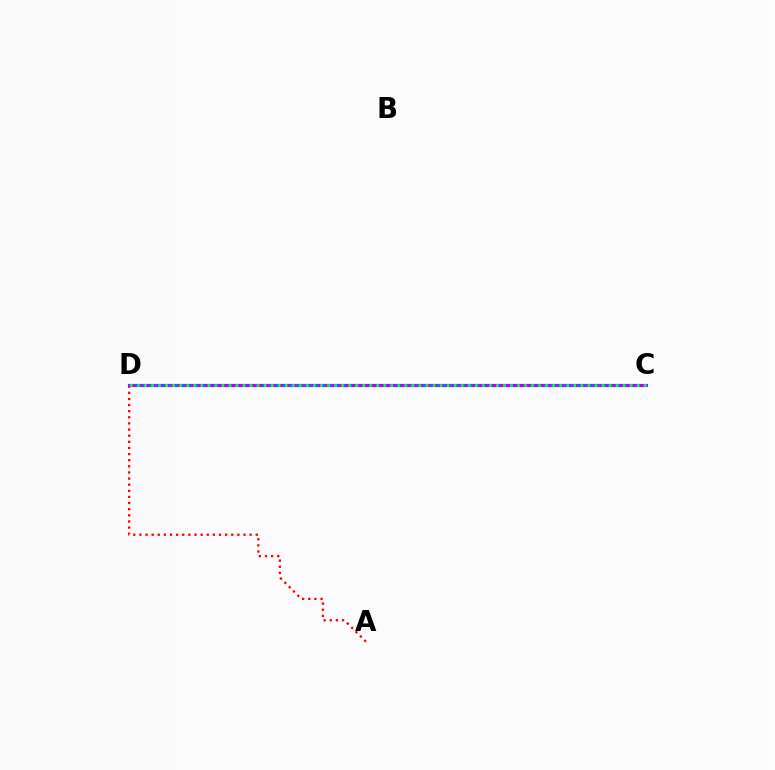{('C', 'D'): [{'color': '#d1ff00', 'line_style': 'solid', 'thickness': 1.51}, {'color': '#b900ff', 'line_style': 'solid', 'thickness': 2.26}, {'color': '#0074ff', 'line_style': 'dotted', 'thickness': 1.82}, {'color': '#00ff5c', 'line_style': 'dotted', 'thickness': 1.91}], ('A', 'D'): [{'color': '#ff0000', 'line_style': 'dotted', 'thickness': 1.66}]}